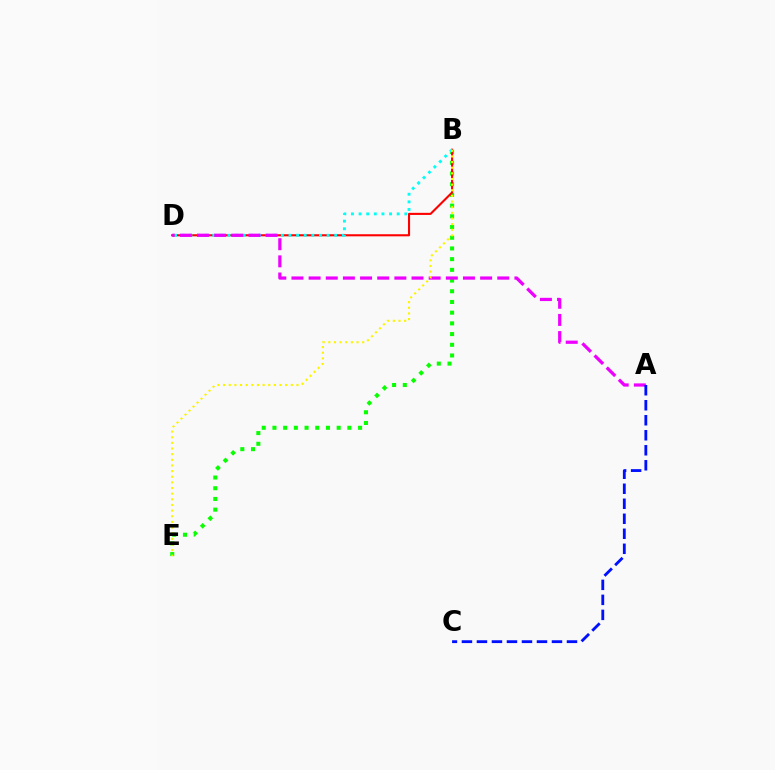{('B', 'E'): [{'color': '#08ff00', 'line_style': 'dotted', 'thickness': 2.91}, {'color': '#fcf500', 'line_style': 'dotted', 'thickness': 1.53}], ('B', 'D'): [{'color': '#ff0000', 'line_style': 'solid', 'thickness': 1.51}, {'color': '#00fff6', 'line_style': 'dotted', 'thickness': 2.07}], ('A', 'D'): [{'color': '#ee00ff', 'line_style': 'dashed', 'thickness': 2.33}], ('A', 'C'): [{'color': '#0010ff', 'line_style': 'dashed', 'thickness': 2.04}]}